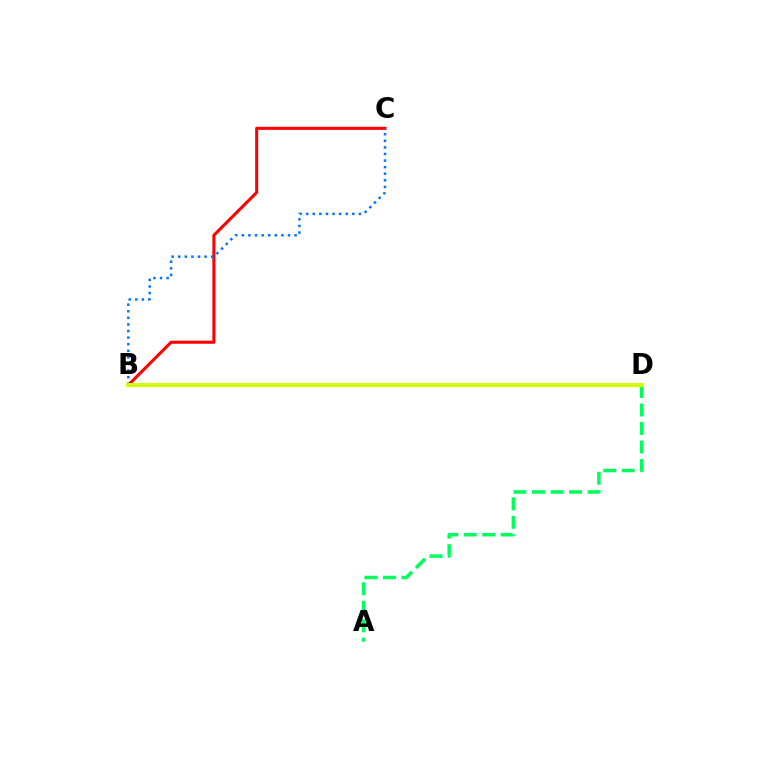{('B', 'C'): [{'color': '#ff0000', 'line_style': 'solid', 'thickness': 2.19}, {'color': '#0074ff', 'line_style': 'dotted', 'thickness': 1.79}], ('A', 'D'): [{'color': '#00ff5c', 'line_style': 'dashed', 'thickness': 2.51}], ('B', 'D'): [{'color': '#b900ff', 'line_style': 'solid', 'thickness': 1.64}, {'color': '#d1ff00', 'line_style': 'solid', 'thickness': 2.9}]}